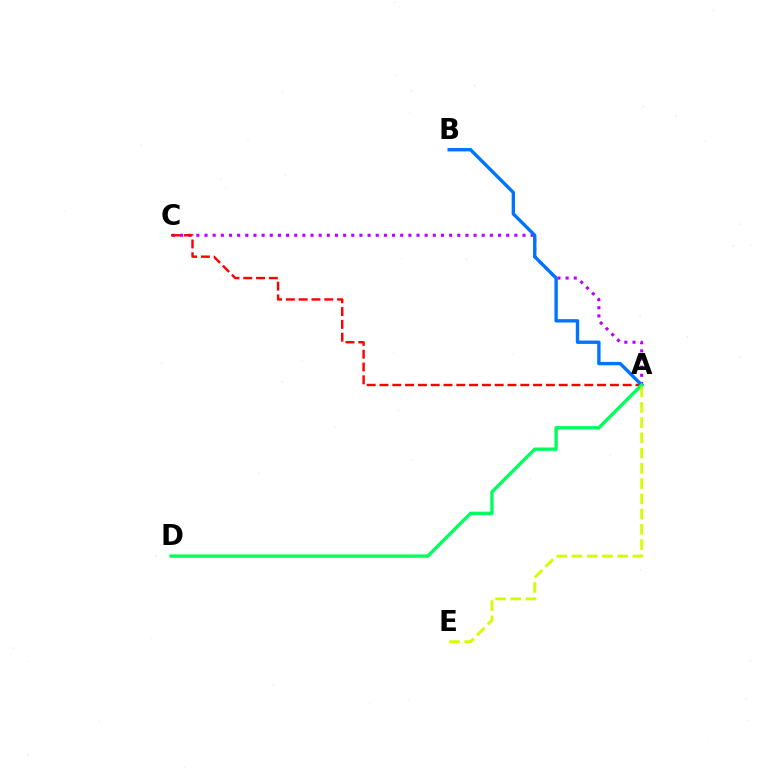{('A', 'C'): [{'color': '#b900ff', 'line_style': 'dotted', 'thickness': 2.22}, {'color': '#ff0000', 'line_style': 'dashed', 'thickness': 1.74}], ('A', 'B'): [{'color': '#0074ff', 'line_style': 'solid', 'thickness': 2.43}], ('A', 'D'): [{'color': '#00ff5c', 'line_style': 'solid', 'thickness': 2.41}], ('A', 'E'): [{'color': '#d1ff00', 'line_style': 'dashed', 'thickness': 2.07}]}